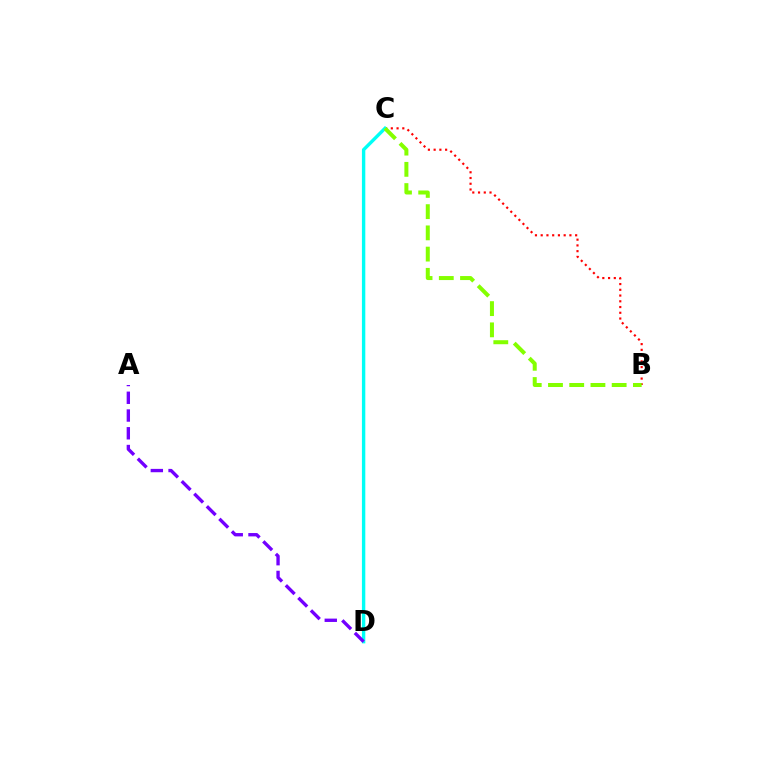{('B', 'C'): [{'color': '#ff0000', 'line_style': 'dotted', 'thickness': 1.56}, {'color': '#84ff00', 'line_style': 'dashed', 'thickness': 2.88}], ('C', 'D'): [{'color': '#00fff6', 'line_style': 'solid', 'thickness': 2.44}], ('A', 'D'): [{'color': '#7200ff', 'line_style': 'dashed', 'thickness': 2.41}]}